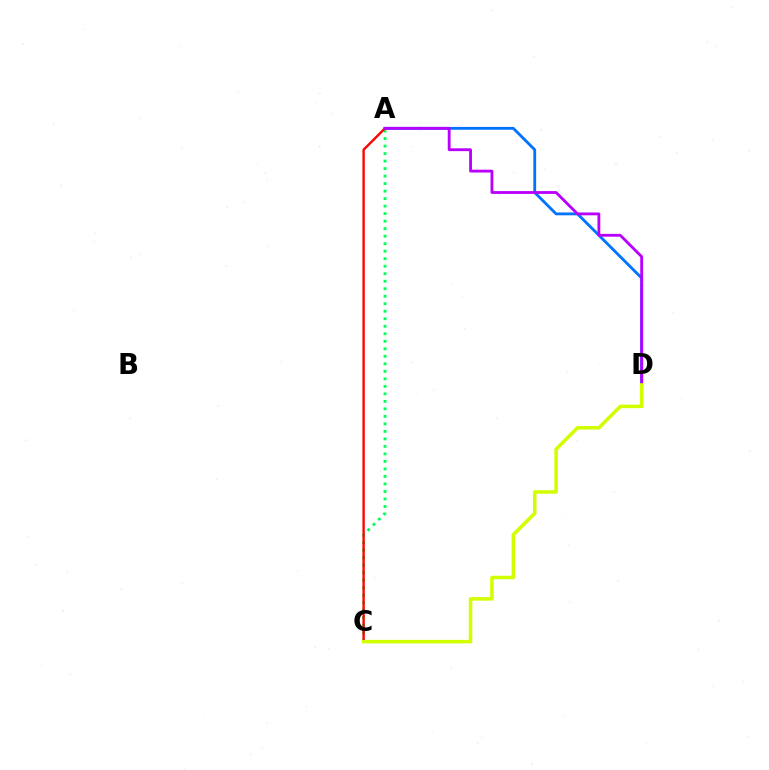{('A', 'D'): [{'color': '#0074ff', 'line_style': 'solid', 'thickness': 2.04}, {'color': '#b900ff', 'line_style': 'solid', 'thickness': 2.04}], ('A', 'C'): [{'color': '#00ff5c', 'line_style': 'dotted', 'thickness': 2.04}, {'color': '#ff0000', 'line_style': 'solid', 'thickness': 1.7}], ('C', 'D'): [{'color': '#d1ff00', 'line_style': 'solid', 'thickness': 2.54}]}